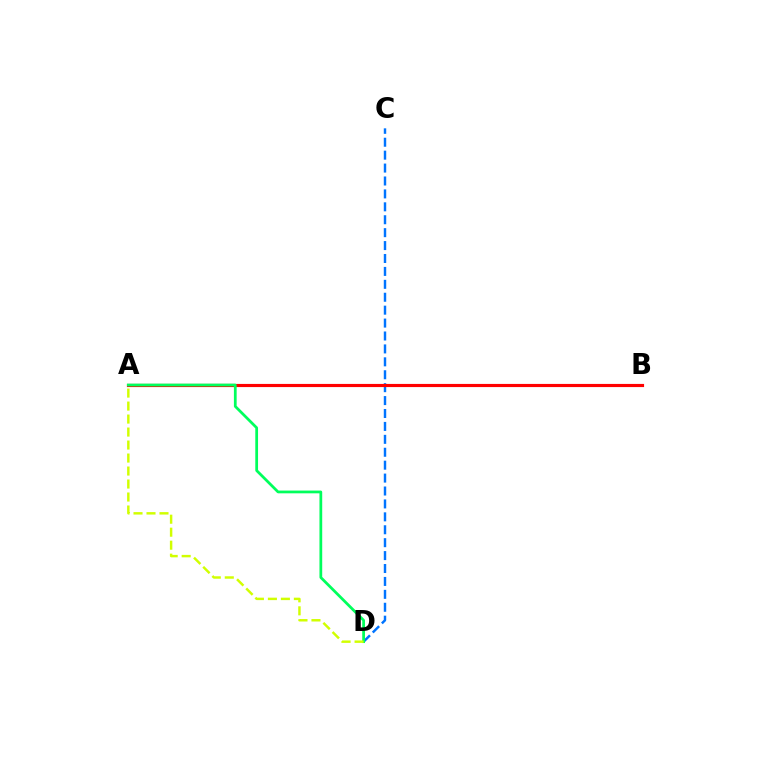{('C', 'D'): [{'color': '#0074ff', 'line_style': 'dashed', 'thickness': 1.75}], ('A', 'B'): [{'color': '#b900ff', 'line_style': 'dotted', 'thickness': 2.04}, {'color': '#ff0000', 'line_style': 'solid', 'thickness': 2.27}], ('A', 'D'): [{'color': '#00ff5c', 'line_style': 'solid', 'thickness': 1.98}, {'color': '#d1ff00', 'line_style': 'dashed', 'thickness': 1.76}]}